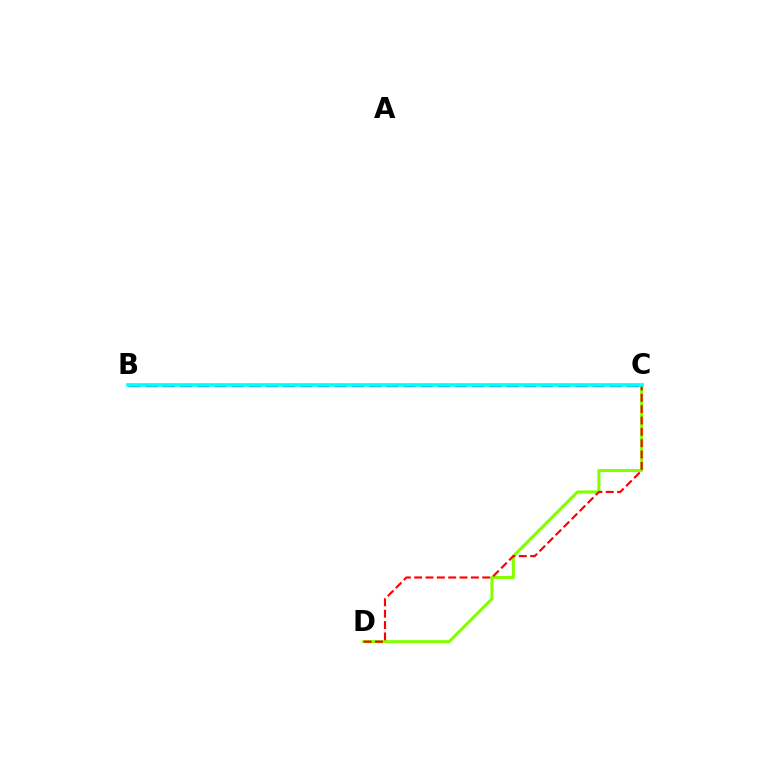{('C', 'D'): [{'color': '#84ff00', 'line_style': 'solid', 'thickness': 2.2}, {'color': '#ff0000', 'line_style': 'dashed', 'thickness': 1.54}], ('B', 'C'): [{'color': '#7200ff', 'line_style': 'dashed', 'thickness': 2.33}, {'color': '#00fff6', 'line_style': 'solid', 'thickness': 2.58}]}